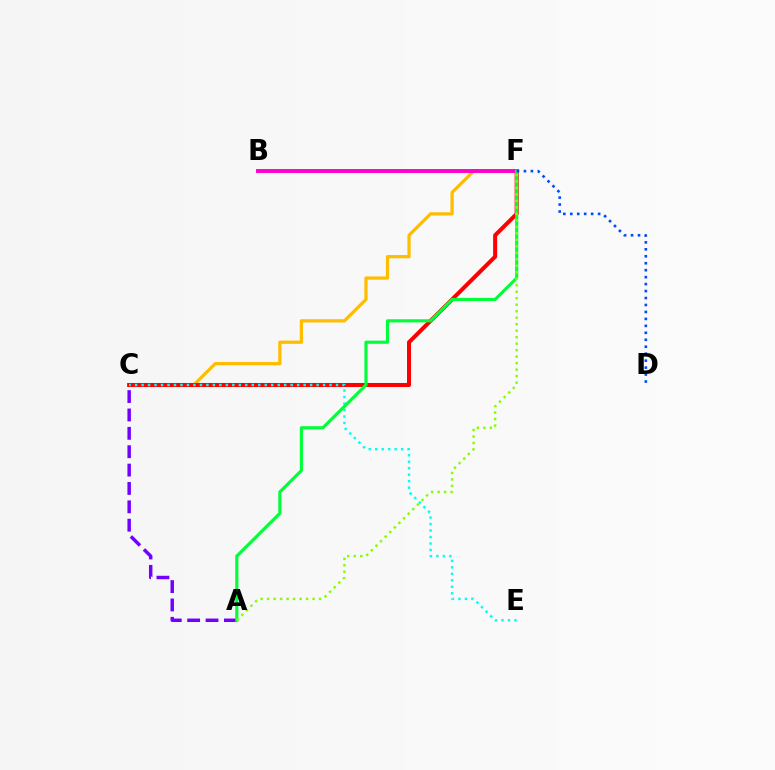{('C', 'F'): [{'color': '#ffbd00', 'line_style': 'solid', 'thickness': 2.34}, {'color': '#ff0000', 'line_style': 'solid', 'thickness': 2.91}], ('B', 'F'): [{'color': '#ff00cf', 'line_style': 'solid', 'thickness': 2.82}], ('A', 'C'): [{'color': '#7200ff', 'line_style': 'dashed', 'thickness': 2.5}], ('C', 'E'): [{'color': '#00fff6', 'line_style': 'dotted', 'thickness': 1.76}], ('A', 'F'): [{'color': '#00ff39', 'line_style': 'solid', 'thickness': 2.27}, {'color': '#84ff00', 'line_style': 'dotted', 'thickness': 1.76}], ('D', 'F'): [{'color': '#004bff', 'line_style': 'dotted', 'thickness': 1.89}]}